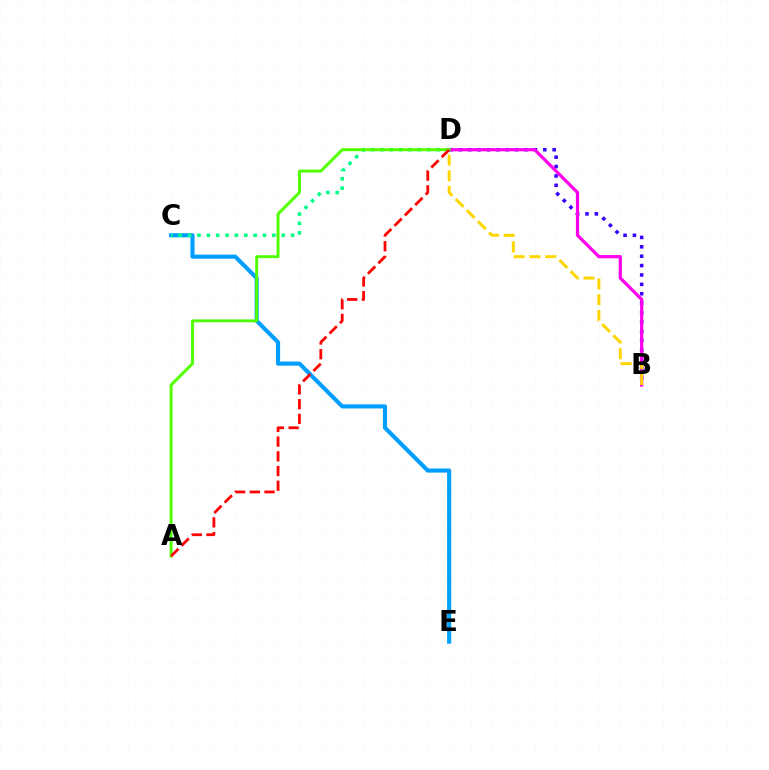{('B', 'D'): [{'color': '#3700ff', 'line_style': 'dotted', 'thickness': 2.55}, {'color': '#ff00ed', 'line_style': 'solid', 'thickness': 2.31}, {'color': '#ffd500', 'line_style': 'dashed', 'thickness': 2.14}], ('C', 'E'): [{'color': '#009eff', 'line_style': 'solid', 'thickness': 2.96}], ('C', 'D'): [{'color': '#00ff86', 'line_style': 'dotted', 'thickness': 2.54}], ('A', 'D'): [{'color': '#4fff00', 'line_style': 'solid', 'thickness': 2.1}, {'color': '#ff0000', 'line_style': 'dashed', 'thickness': 2.0}]}